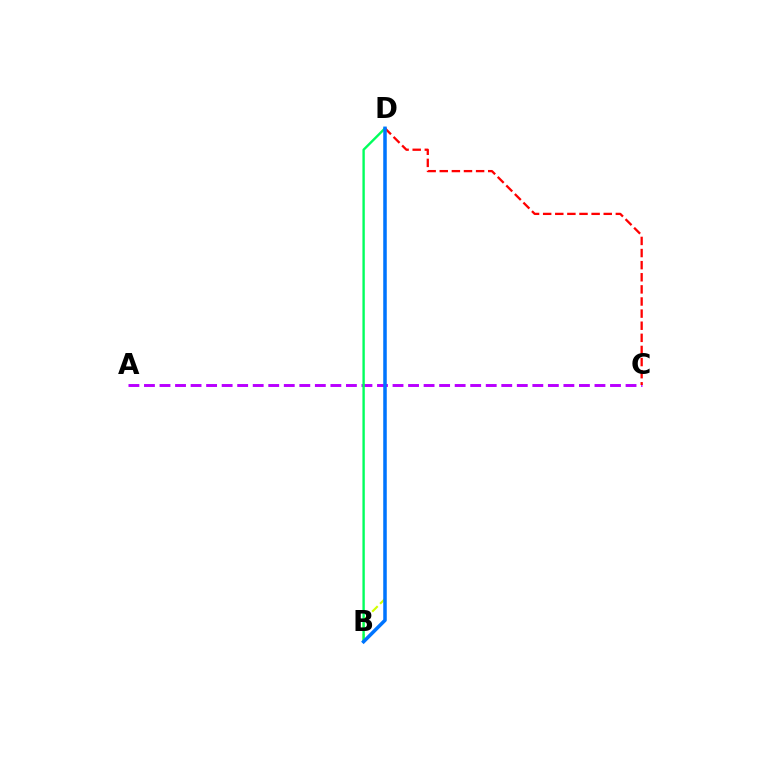{('A', 'C'): [{'color': '#b900ff', 'line_style': 'dashed', 'thickness': 2.11}], ('B', 'D'): [{'color': '#d1ff00', 'line_style': 'dashed', 'thickness': 1.52}, {'color': '#00ff5c', 'line_style': 'solid', 'thickness': 1.71}, {'color': '#0074ff', 'line_style': 'solid', 'thickness': 2.54}], ('C', 'D'): [{'color': '#ff0000', 'line_style': 'dashed', 'thickness': 1.65}]}